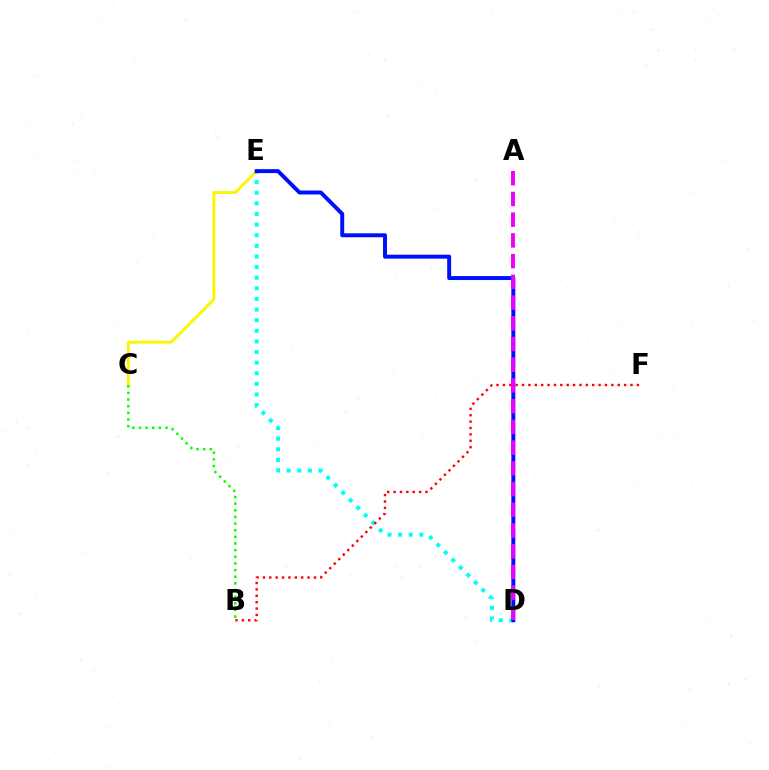{('C', 'E'): [{'color': '#fcf500', 'line_style': 'solid', 'thickness': 2.11}], ('D', 'E'): [{'color': '#00fff6', 'line_style': 'dotted', 'thickness': 2.88}, {'color': '#0010ff', 'line_style': 'solid', 'thickness': 2.85}], ('B', 'F'): [{'color': '#ff0000', 'line_style': 'dotted', 'thickness': 1.73}], ('B', 'C'): [{'color': '#08ff00', 'line_style': 'dotted', 'thickness': 1.8}], ('A', 'D'): [{'color': '#ee00ff', 'line_style': 'dashed', 'thickness': 2.82}]}